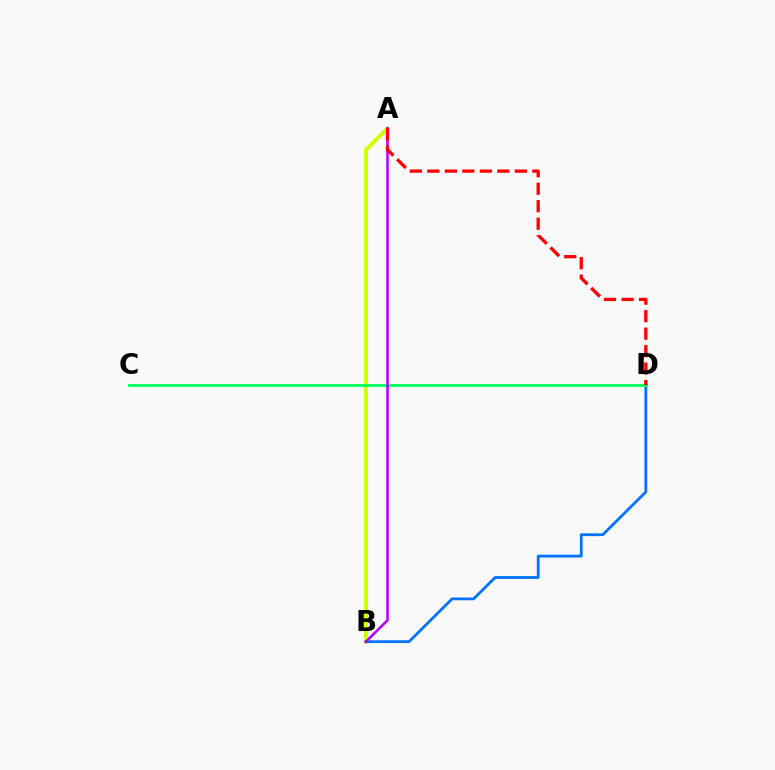{('A', 'B'): [{'color': '#d1ff00', 'line_style': 'solid', 'thickness': 2.83}, {'color': '#b900ff', 'line_style': 'solid', 'thickness': 1.84}], ('B', 'D'): [{'color': '#0074ff', 'line_style': 'solid', 'thickness': 2.01}], ('C', 'D'): [{'color': '#00ff5c', 'line_style': 'solid', 'thickness': 2.02}], ('A', 'D'): [{'color': '#ff0000', 'line_style': 'dashed', 'thickness': 2.38}]}